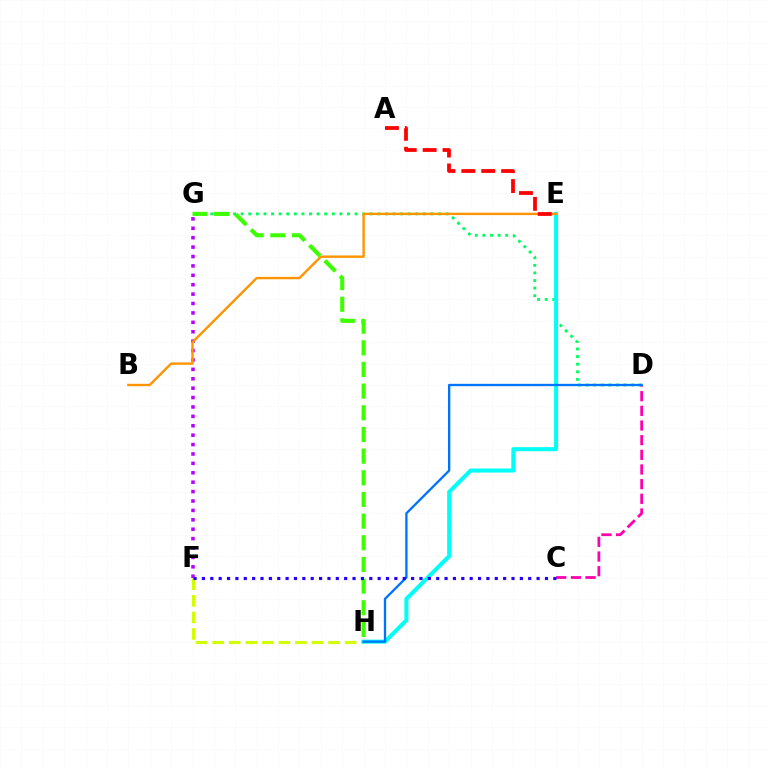{('D', 'G'): [{'color': '#00ff5c', 'line_style': 'dotted', 'thickness': 2.06}], ('C', 'D'): [{'color': '#ff00ac', 'line_style': 'dashed', 'thickness': 1.99}], ('F', 'H'): [{'color': '#d1ff00', 'line_style': 'dashed', 'thickness': 2.25}], ('F', 'G'): [{'color': '#b900ff', 'line_style': 'dotted', 'thickness': 2.55}], ('E', 'H'): [{'color': '#00fff6', 'line_style': 'solid', 'thickness': 2.91}], ('B', 'E'): [{'color': '#ff9400', 'line_style': 'solid', 'thickness': 1.71}], ('G', 'H'): [{'color': '#3dff00', 'line_style': 'dashed', 'thickness': 2.94}], ('D', 'H'): [{'color': '#0074ff', 'line_style': 'solid', 'thickness': 1.68}], ('A', 'E'): [{'color': '#ff0000', 'line_style': 'dashed', 'thickness': 2.7}], ('C', 'F'): [{'color': '#2500ff', 'line_style': 'dotted', 'thickness': 2.27}]}